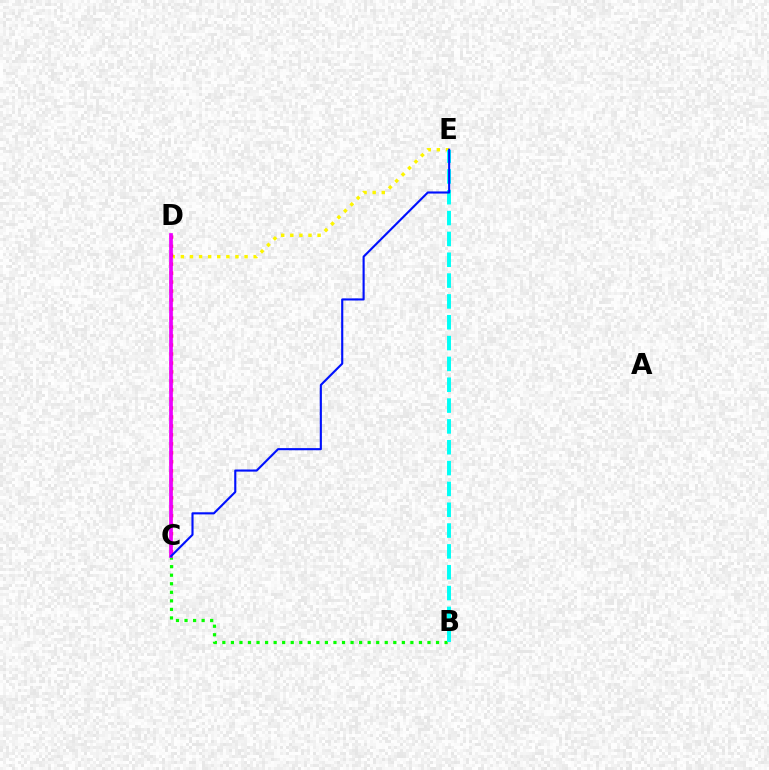{('B', 'C'): [{'color': '#08ff00', 'line_style': 'dotted', 'thickness': 2.32}], ('C', 'E'): [{'color': '#fcf500', 'line_style': 'dotted', 'thickness': 2.47}, {'color': '#0010ff', 'line_style': 'solid', 'thickness': 1.53}], ('B', 'E'): [{'color': '#00fff6', 'line_style': 'dashed', 'thickness': 2.83}], ('C', 'D'): [{'color': '#ff0000', 'line_style': 'dotted', 'thickness': 2.44}, {'color': '#ee00ff', 'line_style': 'solid', 'thickness': 2.67}]}